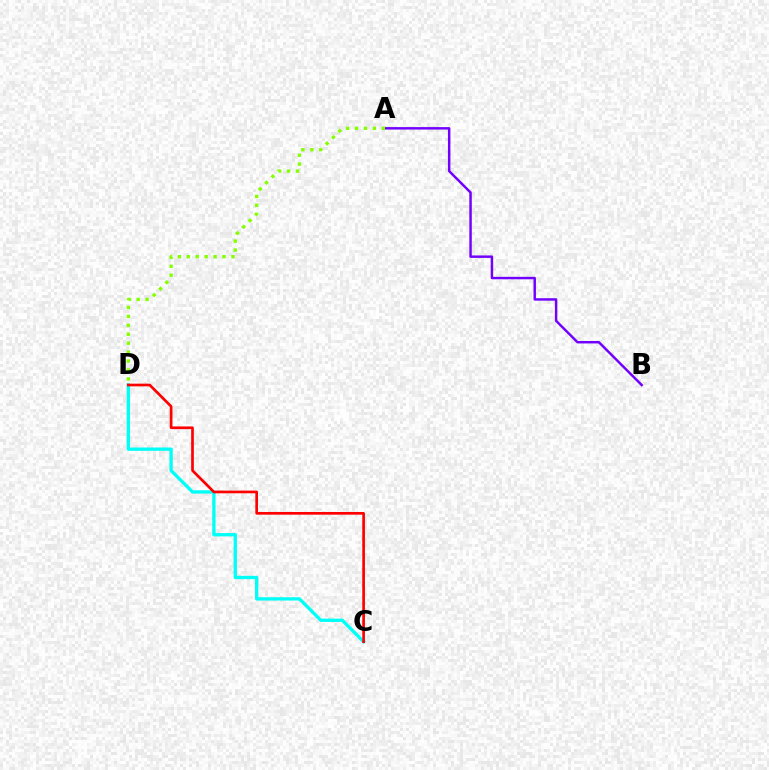{('A', 'B'): [{'color': '#7200ff', 'line_style': 'solid', 'thickness': 1.77}], ('A', 'D'): [{'color': '#84ff00', 'line_style': 'dotted', 'thickness': 2.43}], ('C', 'D'): [{'color': '#00fff6', 'line_style': 'solid', 'thickness': 2.39}, {'color': '#ff0000', 'line_style': 'solid', 'thickness': 1.93}]}